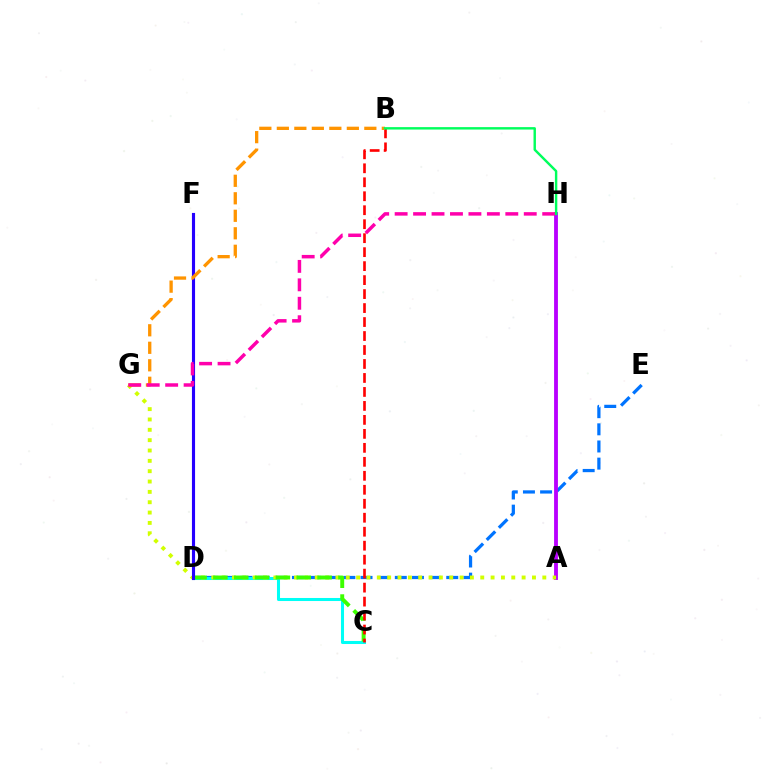{('D', 'E'): [{'color': '#0074ff', 'line_style': 'dashed', 'thickness': 2.33}], ('C', 'D'): [{'color': '#00fff6', 'line_style': 'solid', 'thickness': 2.19}, {'color': '#3dff00', 'line_style': 'dashed', 'thickness': 2.83}], ('A', 'H'): [{'color': '#b900ff', 'line_style': 'solid', 'thickness': 2.76}], ('A', 'G'): [{'color': '#d1ff00', 'line_style': 'dotted', 'thickness': 2.81}], ('D', 'F'): [{'color': '#2500ff', 'line_style': 'solid', 'thickness': 2.25}], ('B', 'C'): [{'color': '#ff0000', 'line_style': 'dashed', 'thickness': 1.9}], ('B', 'G'): [{'color': '#ff9400', 'line_style': 'dashed', 'thickness': 2.38}], ('G', 'H'): [{'color': '#ff00ac', 'line_style': 'dashed', 'thickness': 2.51}], ('B', 'H'): [{'color': '#00ff5c', 'line_style': 'solid', 'thickness': 1.74}]}